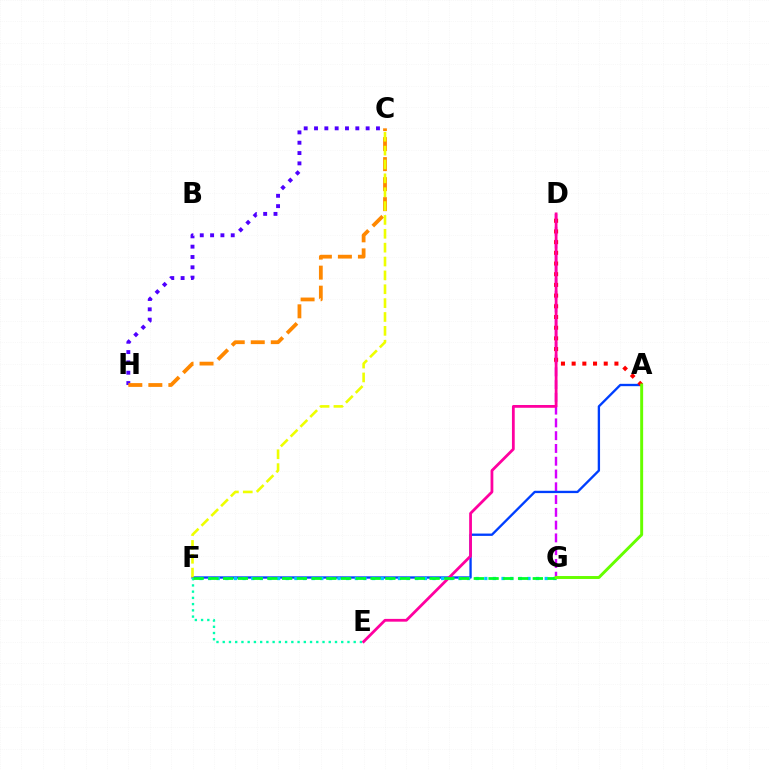{('C', 'H'): [{'color': '#4f00ff', 'line_style': 'dotted', 'thickness': 2.8}, {'color': '#ff8800', 'line_style': 'dashed', 'thickness': 2.72}], ('D', 'G'): [{'color': '#d600ff', 'line_style': 'dashed', 'thickness': 1.74}], ('A', 'F'): [{'color': '#003fff', 'line_style': 'solid', 'thickness': 1.68}], ('C', 'F'): [{'color': '#eeff00', 'line_style': 'dashed', 'thickness': 1.88}], ('A', 'D'): [{'color': '#ff0000', 'line_style': 'dotted', 'thickness': 2.91}], ('F', 'G'): [{'color': '#00c7ff', 'line_style': 'dotted', 'thickness': 2.35}, {'color': '#00ff27', 'line_style': 'dashed', 'thickness': 2.0}], ('D', 'E'): [{'color': '#ff00a0', 'line_style': 'solid', 'thickness': 2.0}], ('E', 'F'): [{'color': '#00ffaf', 'line_style': 'dotted', 'thickness': 1.69}], ('A', 'G'): [{'color': '#66ff00', 'line_style': 'solid', 'thickness': 2.12}]}